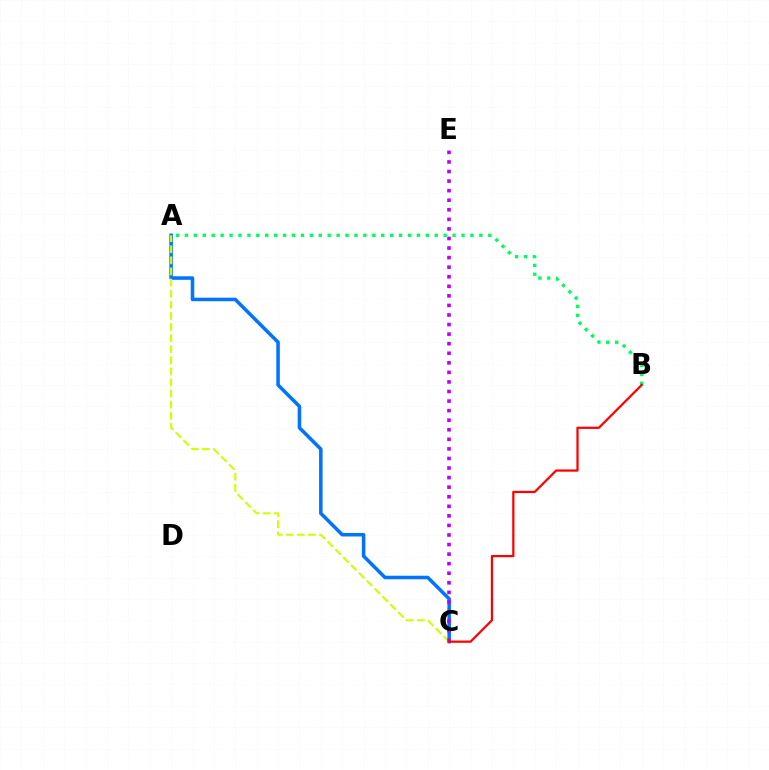{('A', 'C'): [{'color': '#0074ff', 'line_style': 'solid', 'thickness': 2.54}, {'color': '#d1ff00', 'line_style': 'dashed', 'thickness': 1.51}], ('C', 'E'): [{'color': '#b900ff', 'line_style': 'dotted', 'thickness': 2.6}], ('A', 'B'): [{'color': '#00ff5c', 'line_style': 'dotted', 'thickness': 2.42}], ('B', 'C'): [{'color': '#ff0000', 'line_style': 'solid', 'thickness': 1.61}]}